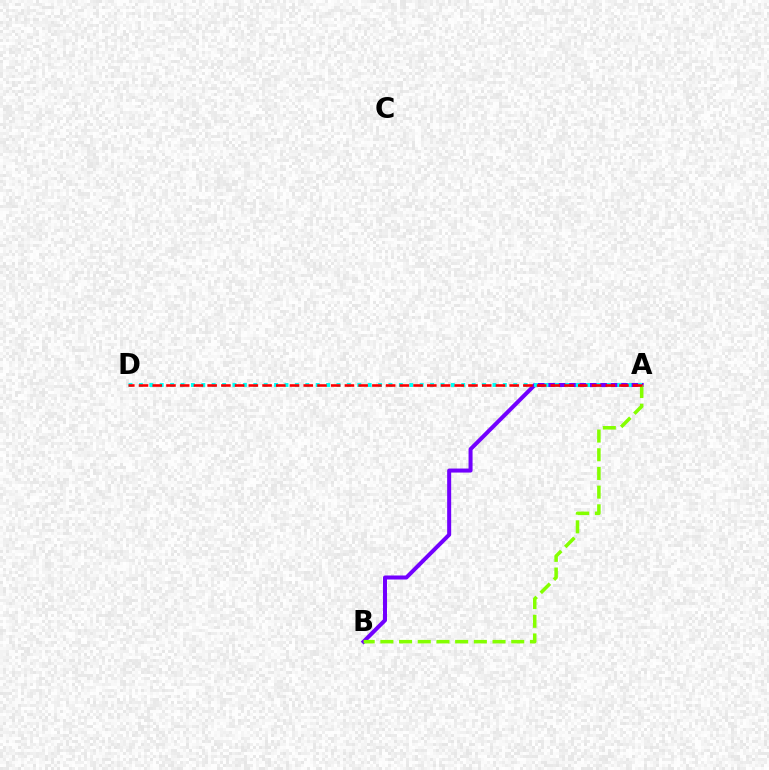{('A', 'B'): [{'color': '#7200ff', 'line_style': 'solid', 'thickness': 2.89}, {'color': '#84ff00', 'line_style': 'dashed', 'thickness': 2.54}], ('A', 'D'): [{'color': '#00fff6', 'line_style': 'dotted', 'thickness': 2.83}, {'color': '#ff0000', 'line_style': 'dashed', 'thickness': 1.86}]}